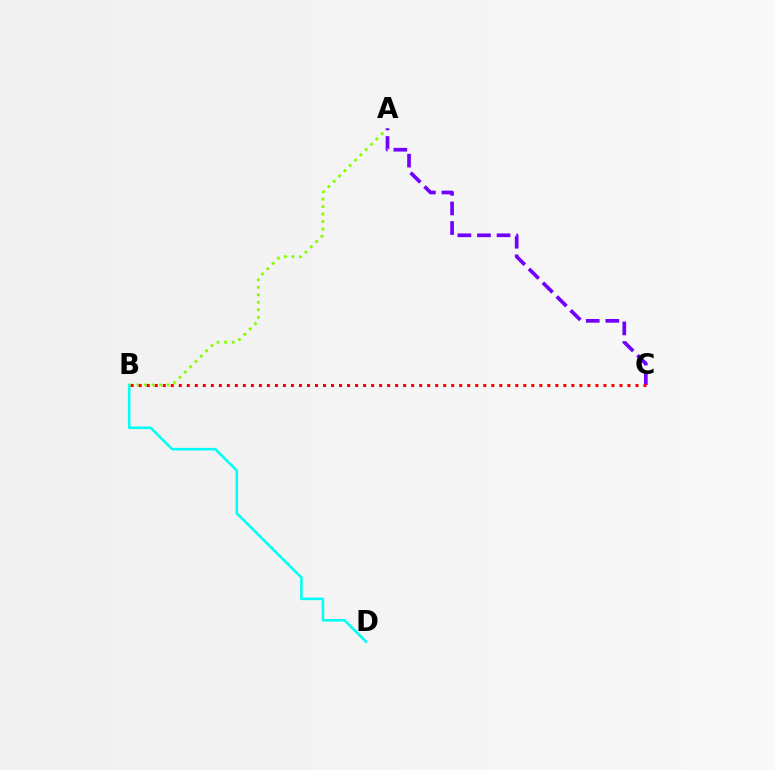{('B', 'D'): [{'color': '#00fff6', 'line_style': 'solid', 'thickness': 1.83}], ('A', 'B'): [{'color': '#84ff00', 'line_style': 'dotted', 'thickness': 2.04}], ('A', 'C'): [{'color': '#7200ff', 'line_style': 'dashed', 'thickness': 2.66}], ('B', 'C'): [{'color': '#ff0000', 'line_style': 'dotted', 'thickness': 2.18}]}